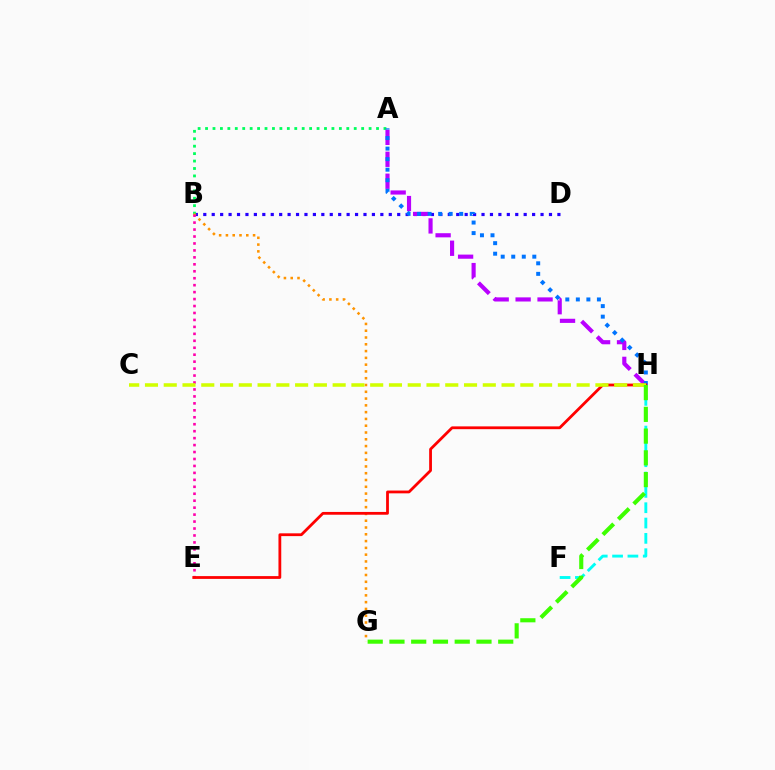{('B', 'D'): [{'color': '#2500ff', 'line_style': 'dotted', 'thickness': 2.29}], ('A', 'B'): [{'color': '#00ff5c', 'line_style': 'dotted', 'thickness': 2.02}], ('A', 'H'): [{'color': '#b900ff', 'line_style': 'dashed', 'thickness': 2.98}, {'color': '#0074ff', 'line_style': 'dotted', 'thickness': 2.86}], ('B', 'G'): [{'color': '#ff9400', 'line_style': 'dotted', 'thickness': 1.84}], ('B', 'E'): [{'color': '#ff00ac', 'line_style': 'dotted', 'thickness': 1.89}], ('E', 'H'): [{'color': '#ff0000', 'line_style': 'solid', 'thickness': 2.01}], ('F', 'H'): [{'color': '#00fff6', 'line_style': 'dashed', 'thickness': 2.08}], ('C', 'H'): [{'color': '#d1ff00', 'line_style': 'dashed', 'thickness': 2.55}], ('G', 'H'): [{'color': '#3dff00', 'line_style': 'dashed', 'thickness': 2.96}]}